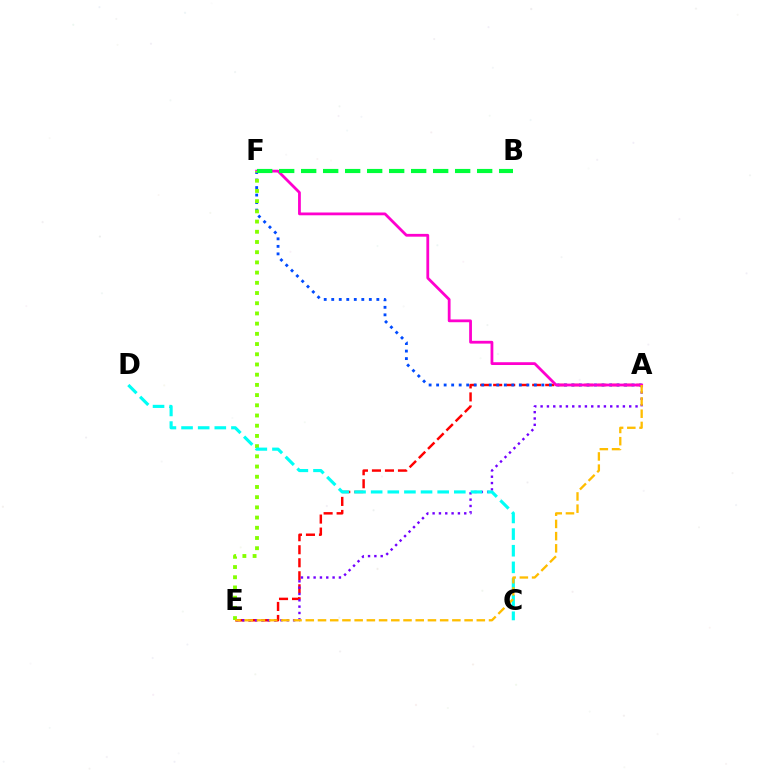{('A', 'E'): [{'color': '#ff0000', 'line_style': 'dashed', 'thickness': 1.77}, {'color': '#7200ff', 'line_style': 'dotted', 'thickness': 1.72}, {'color': '#ffbd00', 'line_style': 'dashed', 'thickness': 1.66}], ('A', 'F'): [{'color': '#004bff', 'line_style': 'dotted', 'thickness': 2.04}, {'color': '#ff00cf', 'line_style': 'solid', 'thickness': 2.01}], ('E', 'F'): [{'color': '#84ff00', 'line_style': 'dotted', 'thickness': 2.77}], ('C', 'D'): [{'color': '#00fff6', 'line_style': 'dashed', 'thickness': 2.26}], ('B', 'F'): [{'color': '#00ff39', 'line_style': 'dashed', 'thickness': 2.99}]}